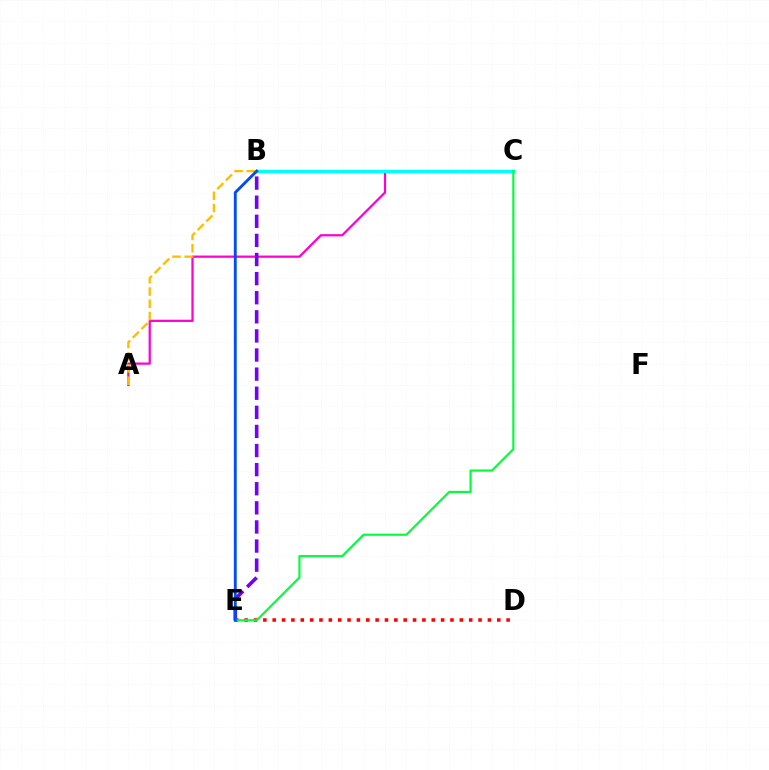{('A', 'C'): [{'color': '#ff00cf', 'line_style': 'solid', 'thickness': 1.61}], ('D', 'E'): [{'color': '#ff0000', 'line_style': 'dotted', 'thickness': 2.54}], ('B', 'C'): [{'color': '#84ff00', 'line_style': 'dotted', 'thickness': 1.54}, {'color': '#00fff6', 'line_style': 'solid', 'thickness': 2.47}], ('A', 'B'): [{'color': '#ffbd00', 'line_style': 'dashed', 'thickness': 1.67}], ('B', 'E'): [{'color': '#7200ff', 'line_style': 'dashed', 'thickness': 2.6}, {'color': '#004bff', 'line_style': 'solid', 'thickness': 2.06}], ('C', 'E'): [{'color': '#00ff39', 'line_style': 'solid', 'thickness': 1.54}]}